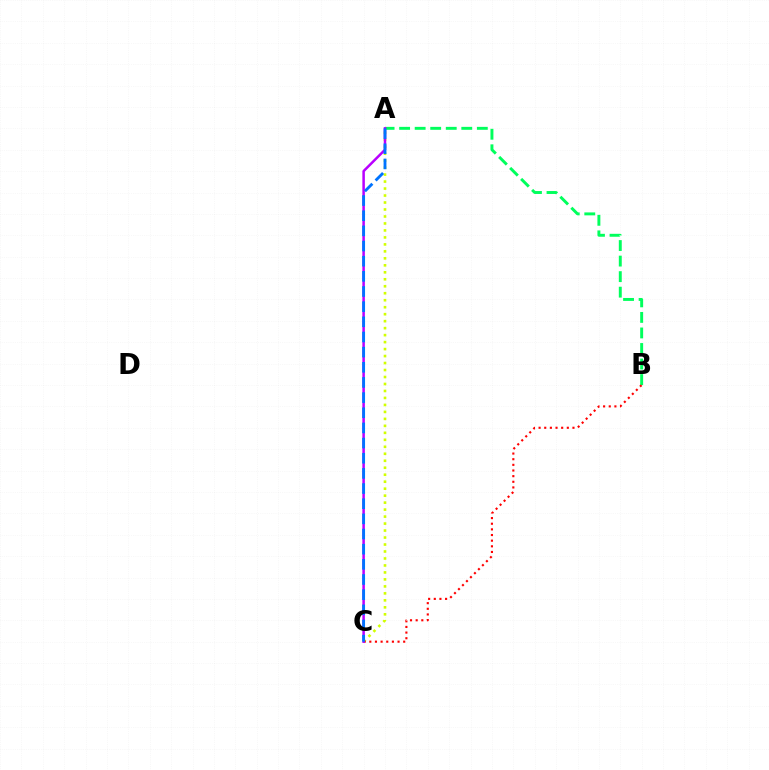{('A', 'B'): [{'color': '#00ff5c', 'line_style': 'dashed', 'thickness': 2.11}], ('A', 'C'): [{'color': '#d1ff00', 'line_style': 'dotted', 'thickness': 1.9}, {'color': '#b900ff', 'line_style': 'solid', 'thickness': 1.81}, {'color': '#0074ff', 'line_style': 'dashed', 'thickness': 2.06}], ('B', 'C'): [{'color': '#ff0000', 'line_style': 'dotted', 'thickness': 1.53}]}